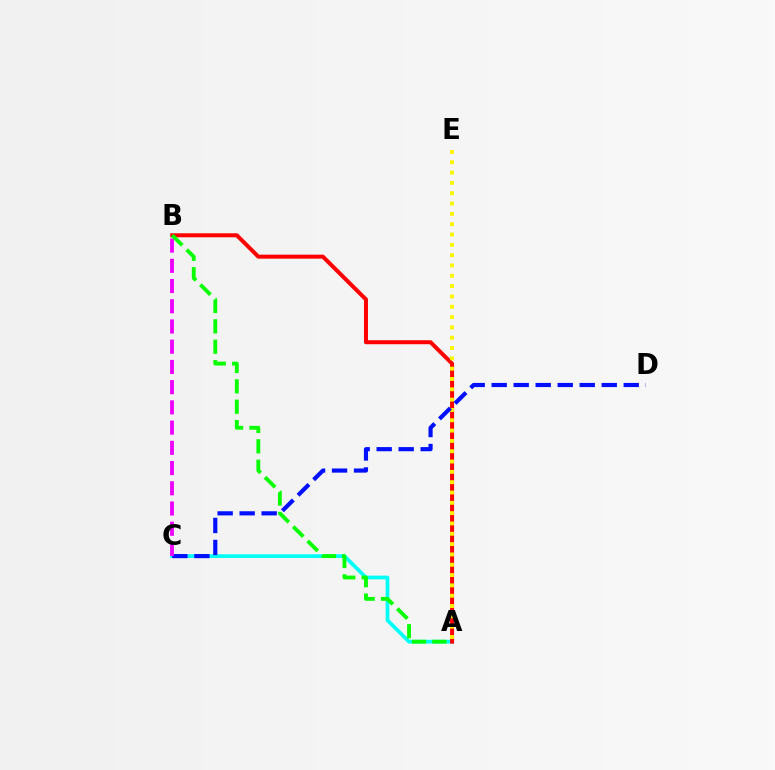{('A', 'C'): [{'color': '#00fff6', 'line_style': 'solid', 'thickness': 2.68}], ('A', 'B'): [{'color': '#ff0000', 'line_style': 'solid', 'thickness': 2.88}, {'color': '#08ff00', 'line_style': 'dashed', 'thickness': 2.77}], ('A', 'E'): [{'color': '#fcf500', 'line_style': 'dotted', 'thickness': 2.8}], ('C', 'D'): [{'color': '#0010ff', 'line_style': 'dashed', 'thickness': 2.99}], ('B', 'C'): [{'color': '#ee00ff', 'line_style': 'dashed', 'thickness': 2.75}]}